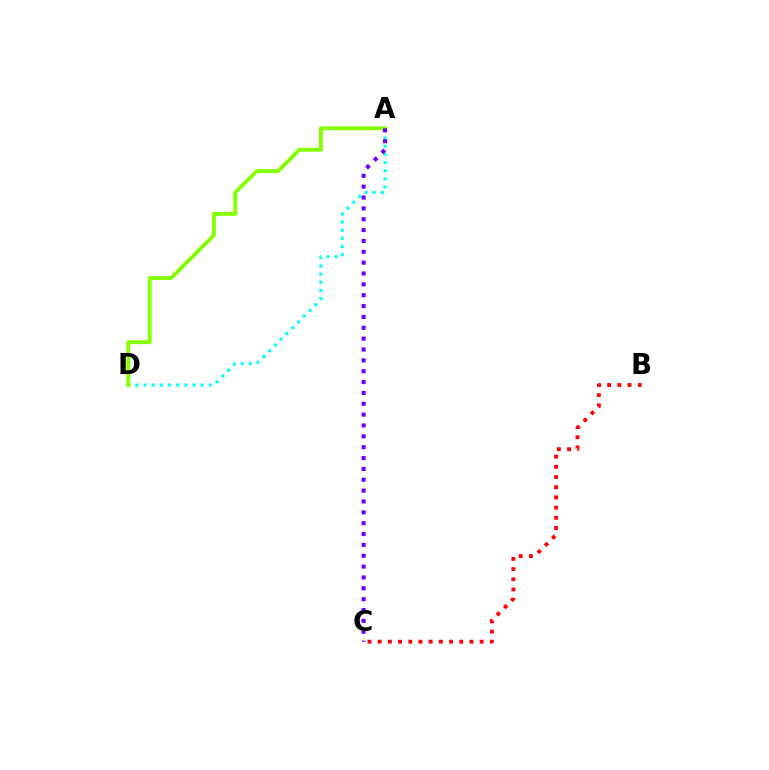{('B', 'C'): [{'color': '#ff0000', 'line_style': 'dotted', 'thickness': 2.77}], ('A', 'D'): [{'color': '#00fff6', 'line_style': 'dotted', 'thickness': 2.22}, {'color': '#84ff00', 'line_style': 'solid', 'thickness': 2.79}], ('A', 'C'): [{'color': '#7200ff', 'line_style': 'dotted', 'thickness': 2.95}]}